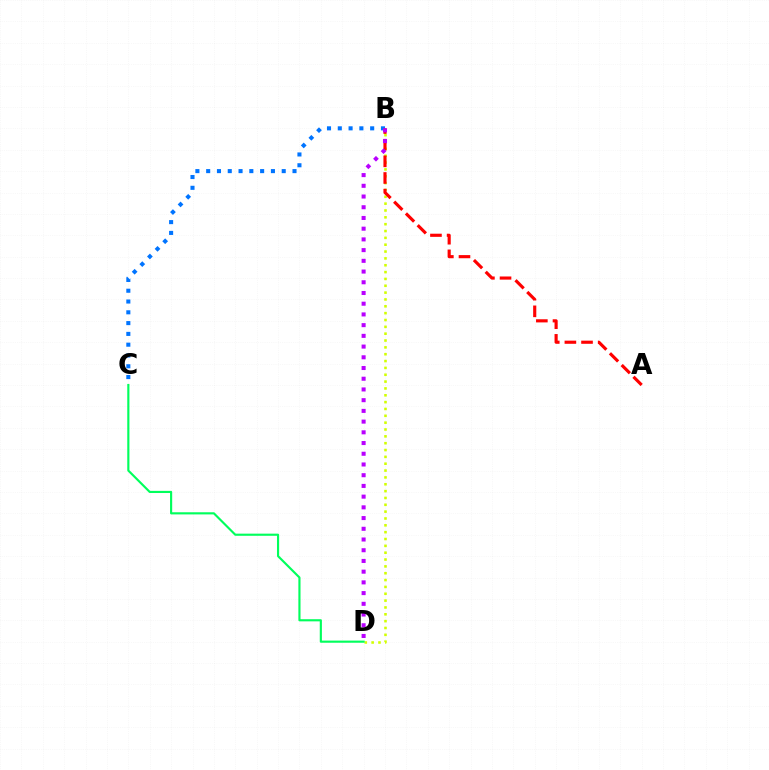{('B', 'D'): [{'color': '#d1ff00', 'line_style': 'dotted', 'thickness': 1.86}, {'color': '#b900ff', 'line_style': 'dotted', 'thickness': 2.91}], ('B', 'C'): [{'color': '#0074ff', 'line_style': 'dotted', 'thickness': 2.93}], ('A', 'B'): [{'color': '#ff0000', 'line_style': 'dashed', 'thickness': 2.26}], ('C', 'D'): [{'color': '#00ff5c', 'line_style': 'solid', 'thickness': 1.54}]}